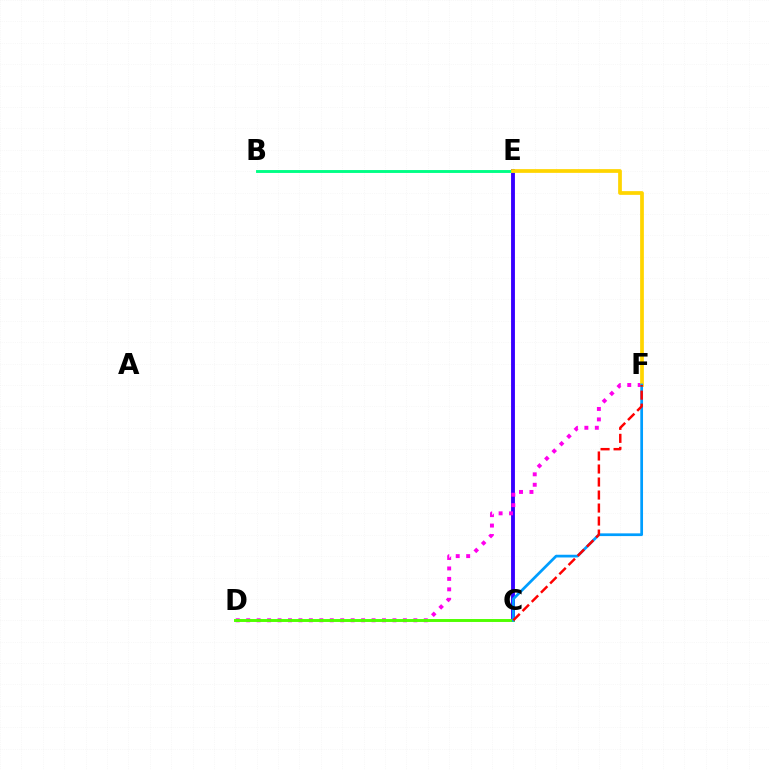{('C', 'E'): [{'color': '#3700ff', 'line_style': 'solid', 'thickness': 2.79}], ('B', 'E'): [{'color': '#00ff86', 'line_style': 'solid', 'thickness': 2.08}], ('D', 'F'): [{'color': '#ff00ed', 'line_style': 'dotted', 'thickness': 2.84}], ('E', 'F'): [{'color': '#ffd500', 'line_style': 'solid', 'thickness': 2.69}], ('C', 'D'): [{'color': '#4fff00', 'line_style': 'solid', 'thickness': 2.11}], ('C', 'F'): [{'color': '#009eff', 'line_style': 'solid', 'thickness': 1.96}, {'color': '#ff0000', 'line_style': 'dashed', 'thickness': 1.77}]}